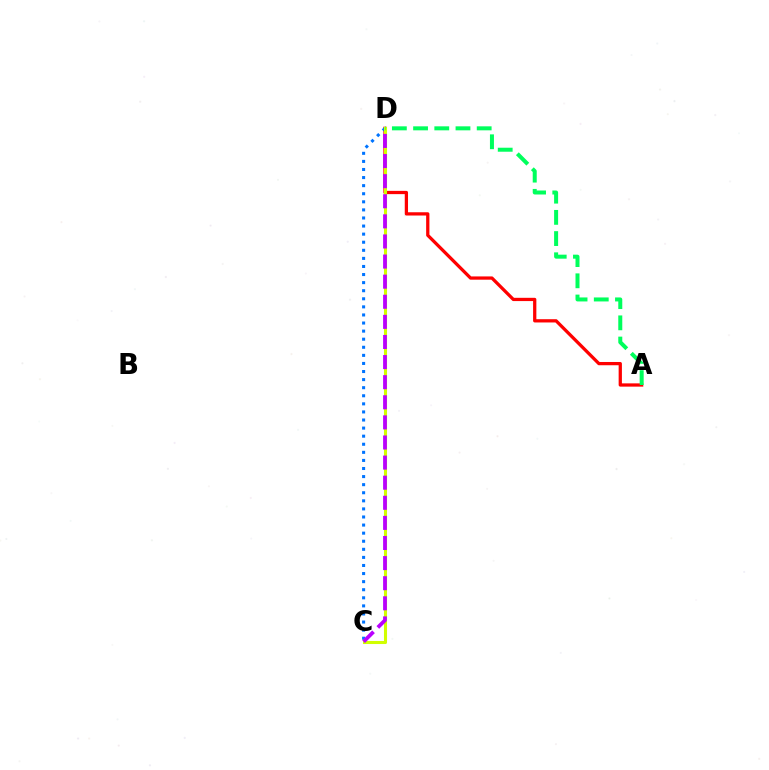{('A', 'D'): [{'color': '#ff0000', 'line_style': 'solid', 'thickness': 2.35}, {'color': '#00ff5c', 'line_style': 'dashed', 'thickness': 2.88}], ('C', 'D'): [{'color': '#0074ff', 'line_style': 'dotted', 'thickness': 2.2}, {'color': '#d1ff00', 'line_style': 'solid', 'thickness': 2.21}, {'color': '#b900ff', 'line_style': 'dashed', 'thickness': 2.73}]}